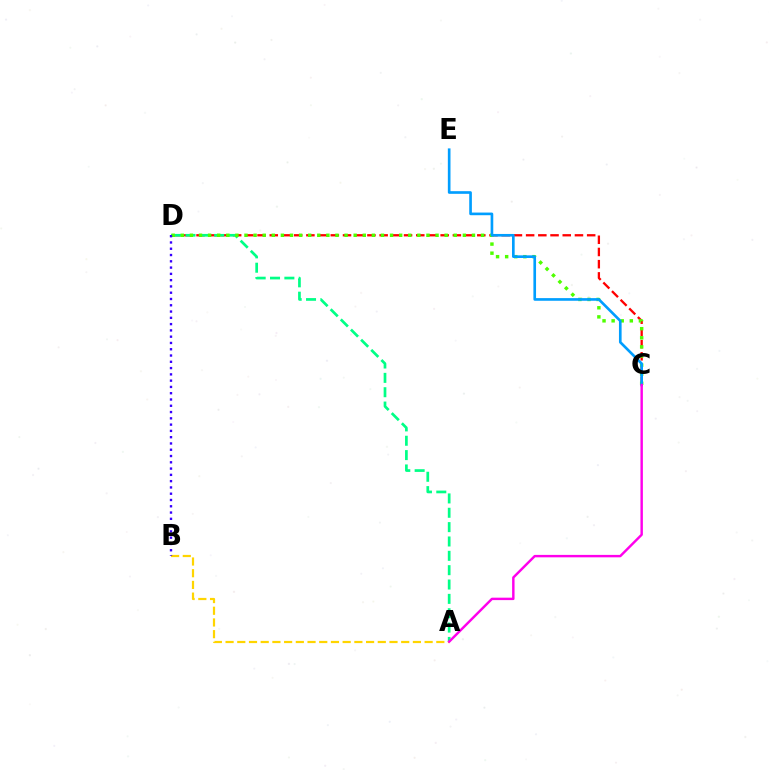{('C', 'D'): [{'color': '#ff0000', 'line_style': 'dashed', 'thickness': 1.66}, {'color': '#4fff00', 'line_style': 'dotted', 'thickness': 2.47}], ('A', 'D'): [{'color': '#00ff86', 'line_style': 'dashed', 'thickness': 1.95}], ('A', 'B'): [{'color': '#ffd500', 'line_style': 'dashed', 'thickness': 1.59}], ('C', 'E'): [{'color': '#009eff', 'line_style': 'solid', 'thickness': 1.91}], ('A', 'C'): [{'color': '#ff00ed', 'line_style': 'solid', 'thickness': 1.75}], ('B', 'D'): [{'color': '#3700ff', 'line_style': 'dotted', 'thickness': 1.71}]}